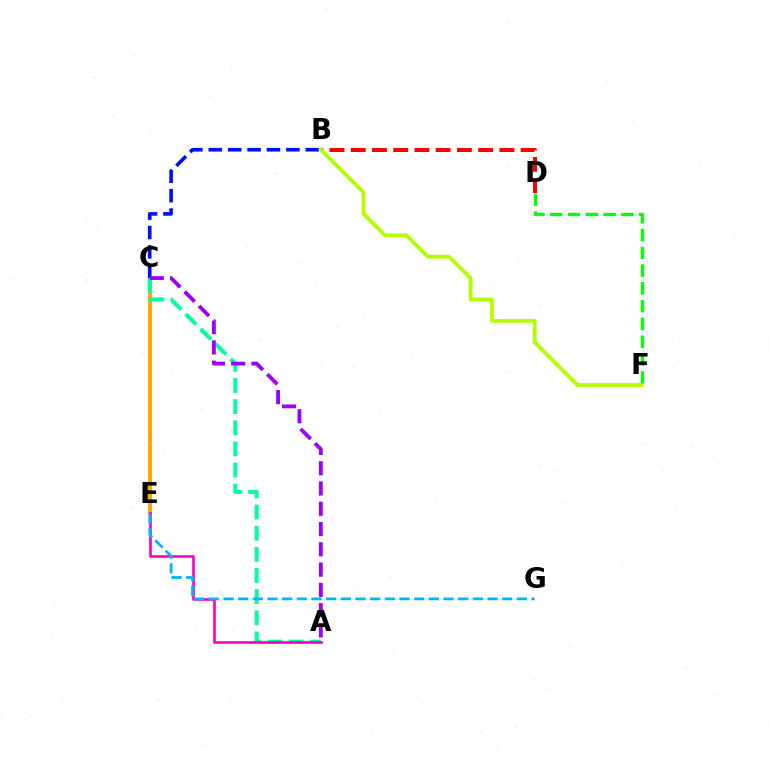{('B', 'D'): [{'color': '#ff0000', 'line_style': 'dashed', 'thickness': 2.88}], ('C', 'E'): [{'color': '#ffa500', 'line_style': 'solid', 'thickness': 2.81}], ('A', 'C'): [{'color': '#00ff9d', 'line_style': 'dashed', 'thickness': 2.87}, {'color': '#9b00ff', 'line_style': 'dashed', 'thickness': 2.75}], ('A', 'E'): [{'color': '#ff00bd', 'line_style': 'solid', 'thickness': 1.9}], ('B', 'C'): [{'color': '#0010ff', 'line_style': 'dashed', 'thickness': 2.64}], ('B', 'F'): [{'color': '#b3ff00', 'line_style': 'solid', 'thickness': 2.74}], ('D', 'F'): [{'color': '#08ff00', 'line_style': 'dashed', 'thickness': 2.42}], ('E', 'G'): [{'color': '#00b5ff', 'line_style': 'dashed', 'thickness': 1.99}]}